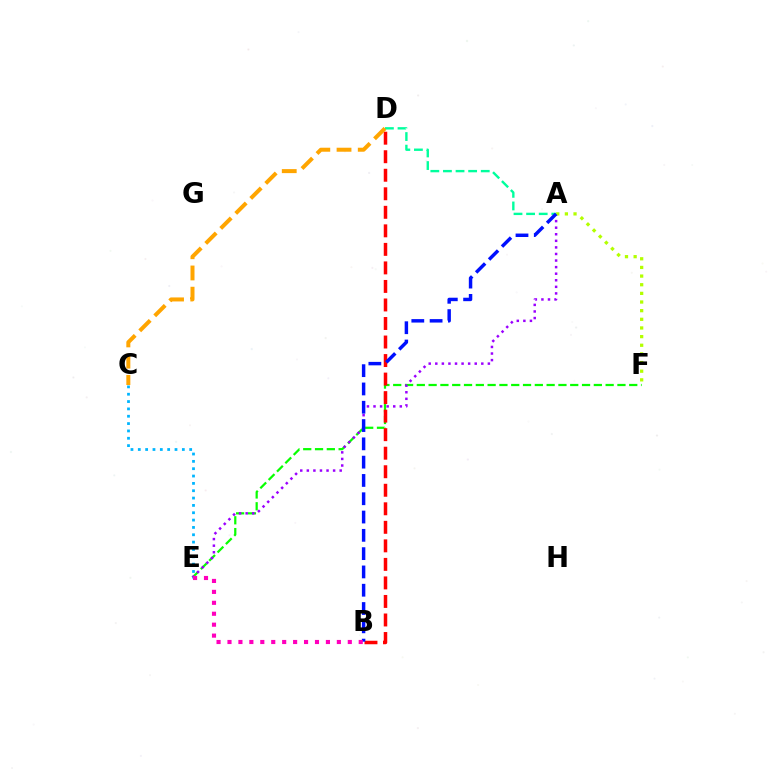{('E', 'F'): [{'color': '#08ff00', 'line_style': 'dashed', 'thickness': 1.6}], ('A', 'E'): [{'color': '#9b00ff', 'line_style': 'dotted', 'thickness': 1.79}], ('B', 'D'): [{'color': '#ff0000', 'line_style': 'dashed', 'thickness': 2.52}], ('A', 'F'): [{'color': '#b3ff00', 'line_style': 'dotted', 'thickness': 2.35}], ('C', 'E'): [{'color': '#00b5ff', 'line_style': 'dotted', 'thickness': 1.99}], ('A', 'D'): [{'color': '#00ff9d', 'line_style': 'dashed', 'thickness': 1.71}], ('C', 'D'): [{'color': '#ffa500', 'line_style': 'dashed', 'thickness': 2.88}], ('A', 'B'): [{'color': '#0010ff', 'line_style': 'dashed', 'thickness': 2.49}], ('B', 'E'): [{'color': '#ff00bd', 'line_style': 'dotted', 'thickness': 2.97}]}